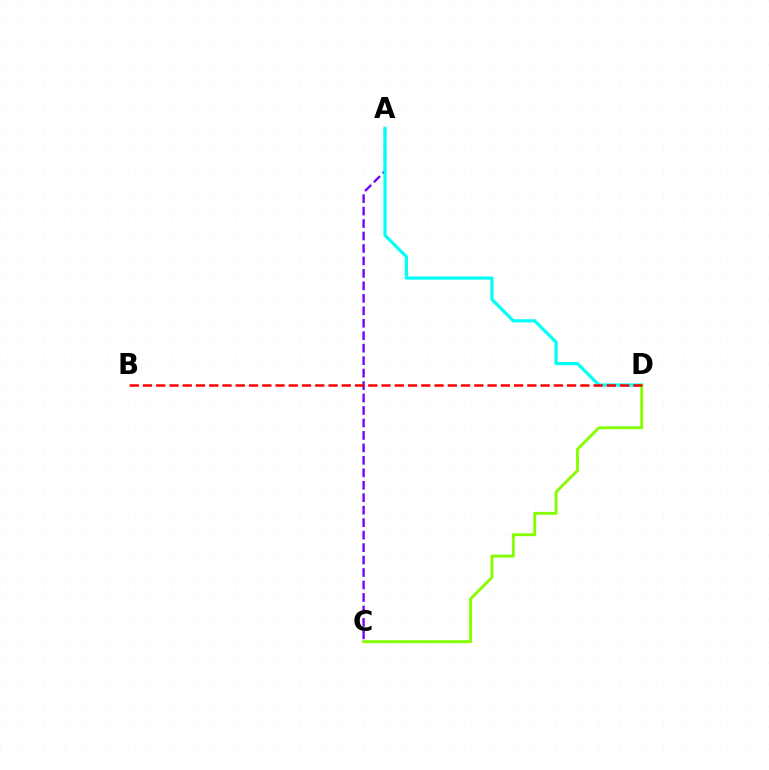{('A', 'C'): [{'color': '#7200ff', 'line_style': 'dashed', 'thickness': 1.69}], ('A', 'D'): [{'color': '#00fff6', 'line_style': 'solid', 'thickness': 2.29}], ('C', 'D'): [{'color': '#84ff00', 'line_style': 'solid', 'thickness': 2.07}], ('B', 'D'): [{'color': '#ff0000', 'line_style': 'dashed', 'thickness': 1.8}]}